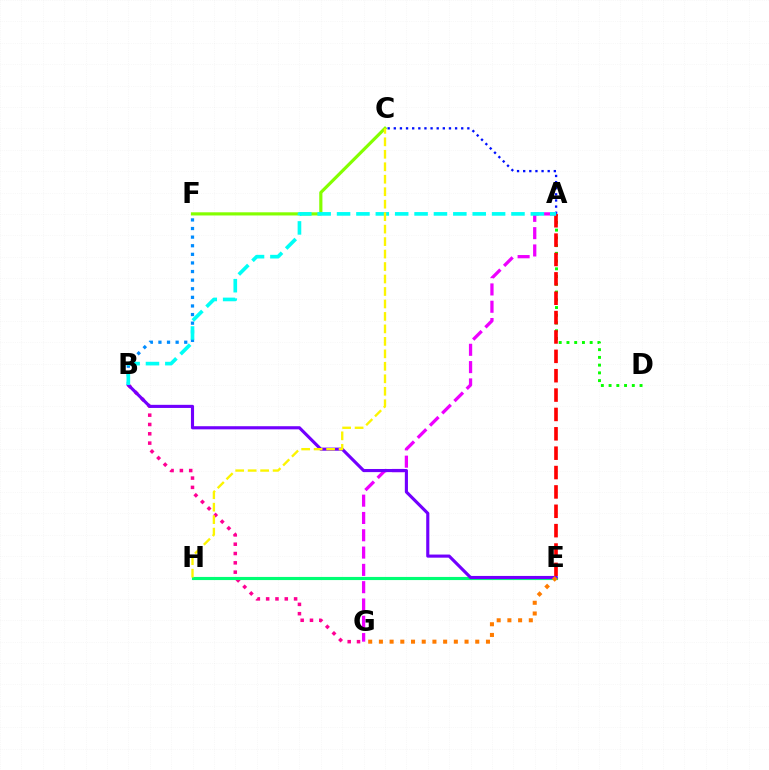{('A', 'D'): [{'color': '#08ff00', 'line_style': 'dotted', 'thickness': 2.1}], ('B', 'F'): [{'color': '#008cff', 'line_style': 'dotted', 'thickness': 2.34}], ('B', 'G'): [{'color': '#ff0094', 'line_style': 'dotted', 'thickness': 2.53}], ('C', 'F'): [{'color': '#84ff00', 'line_style': 'solid', 'thickness': 2.28}], ('E', 'H'): [{'color': '#00ff74', 'line_style': 'solid', 'thickness': 2.26}], ('A', 'C'): [{'color': '#0010ff', 'line_style': 'dotted', 'thickness': 1.67}], ('A', 'E'): [{'color': '#ff0000', 'line_style': 'dashed', 'thickness': 2.63}], ('A', 'G'): [{'color': '#ee00ff', 'line_style': 'dashed', 'thickness': 2.35}], ('B', 'E'): [{'color': '#7200ff', 'line_style': 'solid', 'thickness': 2.25}], ('E', 'G'): [{'color': '#ff7c00', 'line_style': 'dotted', 'thickness': 2.91}], ('A', 'B'): [{'color': '#00fff6', 'line_style': 'dashed', 'thickness': 2.63}], ('C', 'H'): [{'color': '#fcf500', 'line_style': 'dashed', 'thickness': 1.69}]}